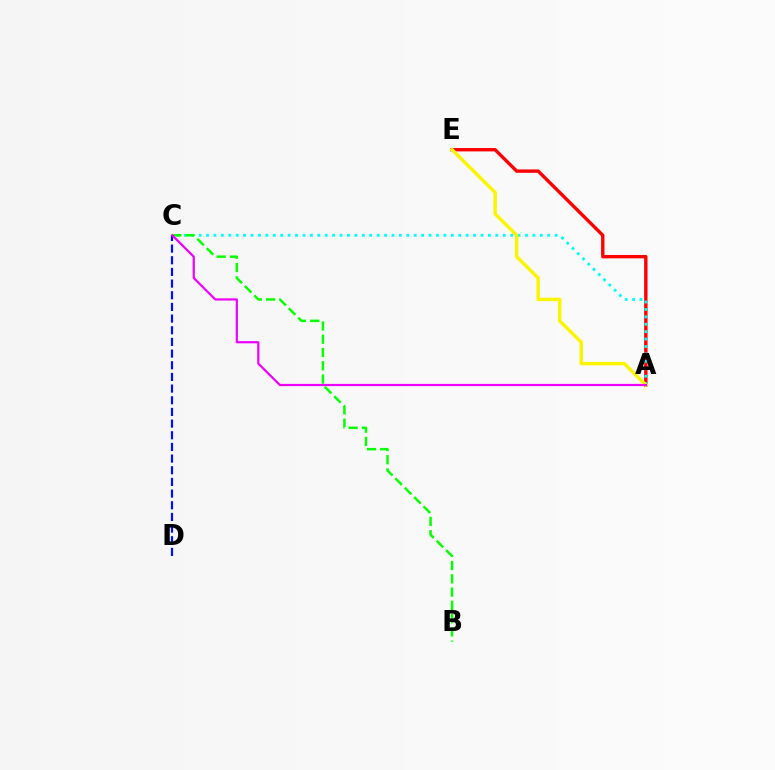{('C', 'D'): [{'color': '#0010ff', 'line_style': 'dashed', 'thickness': 1.58}], ('A', 'E'): [{'color': '#ff0000', 'line_style': 'solid', 'thickness': 2.43}, {'color': '#fcf500', 'line_style': 'solid', 'thickness': 2.48}], ('A', 'C'): [{'color': '#00fff6', 'line_style': 'dotted', 'thickness': 2.02}, {'color': '#ee00ff', 'line_style': 'solid', 'thickness': 1.6}], ('B', 'C'): [{'color': '#08ff00', 'line_style': 'dashed', 'thickness': 1.8}]}